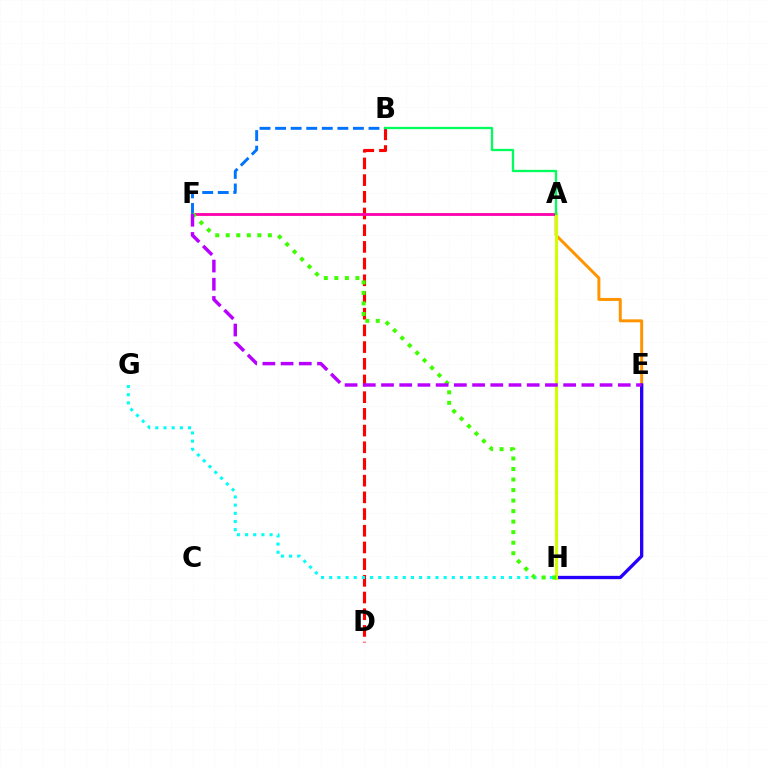{('B', 'D'): [{'color': '#ff0000', 'line_style': 'dashed', 'thickness': 2.27}], ('A', 'E'): [{'color': '#ff9400', 'line_style': 'solid', 'thickness': 2.14}], ('A', 'F'): [{'color': '#ff00ac', 'line_style': 'solid', 'thickness': 2.03}], ('E', 'H'): [{'color': '#2500ff', 'line_style': 'solid', 'thickness': 2.38}], ('G', 'H'): [{'color': '#00fff6', 'line_style': 'dotted', 'thickness': 2.22}], ('B', 'F'): [{'color': '#0074ff', 'line_style': 'dashed', 'thickness': 2.11}], ('A', 'H'): [{'color': '#d1ff00', 'line_style': 'solid', 'thickness': 2.21}], ('F', 'H'): [{'color': '#3dff00', 'line_style': 'dotted', 'thickness': 2.86}], ('A', 'B'): [{'color': '#00ff5c', 'line_style': 'solid', 'thickness': 1.66}], ('E', 'F'): [{'color': '#b900ff', 'line_style': 'dashed', 'thickness': 2.47}]}